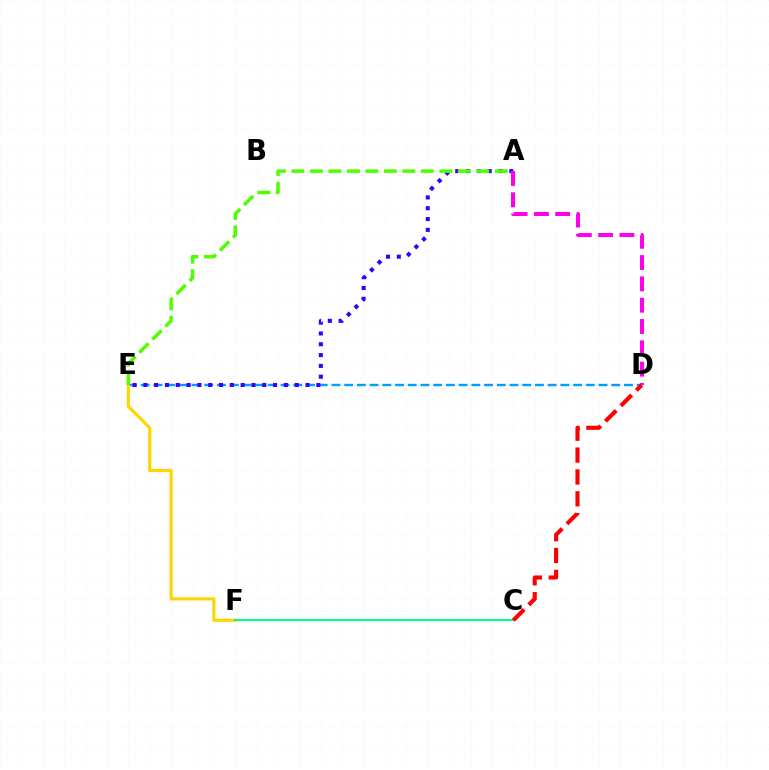{('D', 'E'): [{'color': '#009eff', 'line_style': 'dashed', 'thickness': 1.73}], ('A', 'E'): [{'color': '#3700ff', 'line_style': 'dotted', 'thickness': 2.94}, {'color': '#4fff00', 'line_style': 'dashed', 'thickness': 2.51}], ('E', 'F'): [{'color': '#ffd500', 'line_style': 'solid', 'thickness': 2.26}], ('C', 'F'): [{'color': '#00ff86', 'line_style': 'solid', 'thickness': 1.5}], ('A', 'D'): [{'color': '#ff00ed', 'line_style': 'dashed', 'thickness': 2.9}], ('C', 'D'): [{'color': '#ff0000', 'line_style': 'dashed', 'thickness': 2.97}]}